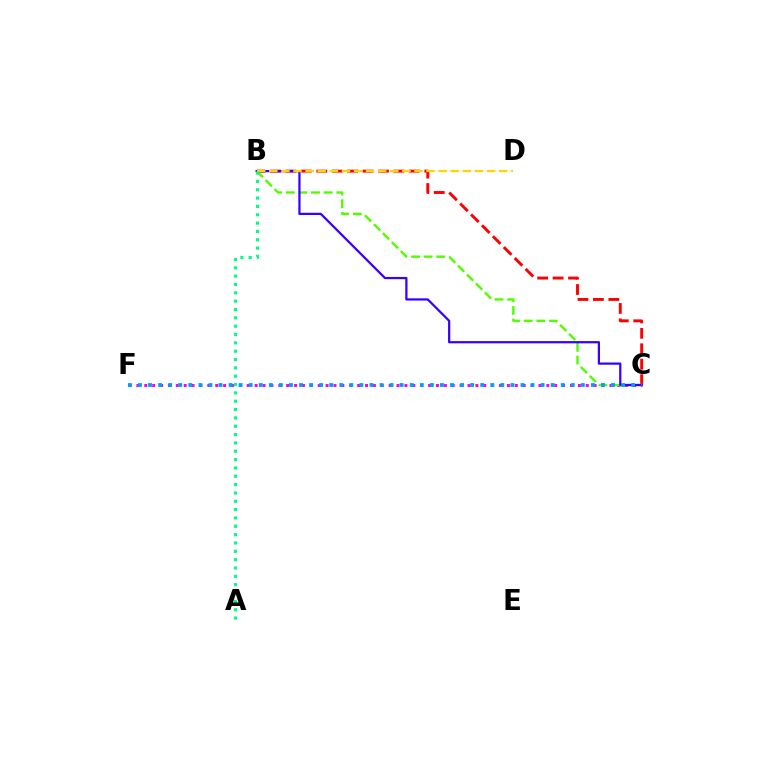{('C', 'F'): [{'color': '#ff00ed', 'line_style': 'dotted', 'thickness': 2.14}, {'color': '#009eff', 'line_style': 'dotted', 'thickness': 2.73}], ('B', 'C'): [{'color': '#ff0000', 'line_style': 'dashed', 'thickness': 2.1}, {'color': '#4fff00', 'line_style': 'dashed', 'thickness': 1.72}, {'color': '#3700ff', 'line_style': 'solid', 'thickness': 1.61}], ('B', 'D'): [{'color': '#ffd500', 'line_style': 'dashed', 'thickness': 1.64}], ('A', 'B'): [{'color': '#00ff86', 'line_style': 'dotted', 'thickness': 2.27}]}